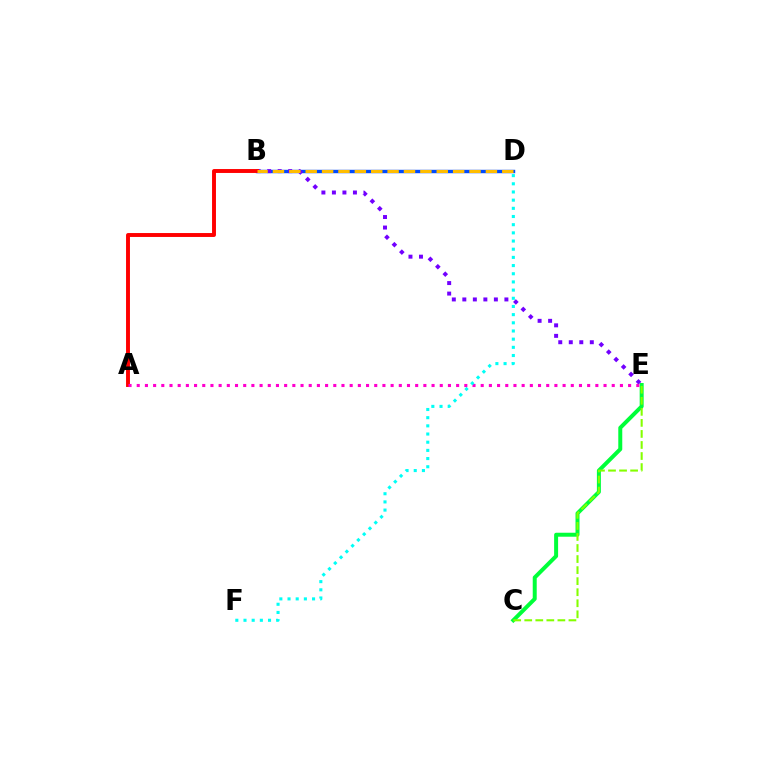{('B', 'D'): [{'color': '#004bff', 'line_style': 'solid', 'thickness': 2.46}, {'color': '#ffbd00', 'line_style': 'dashed', 'thickness': 2.23}], ('C', 'E'): [{'color': '#00ff39', 'line_style': 'solid', 'thickness': 2.86}, {'color': '#84ff00', 'line_style': 'dashed', 'thickness': 1.5}], ('B', 'E'): [{'color': '#7200ff', 'line_style': 'dotted', 'thickness': 2.86}], ('A', 'B'): [{'color': '#ff0000', 'line_style': 'solid', 'thickness': 2.82}], ('A', 'E'): [{'color': '#ff00cf', 'line_style': 'dotted', 'thickness': 2.23}], ('D', 'F'): [{'color': '#00fff6', 'line_style': 'dotted', 'thickness': 2.22}]}